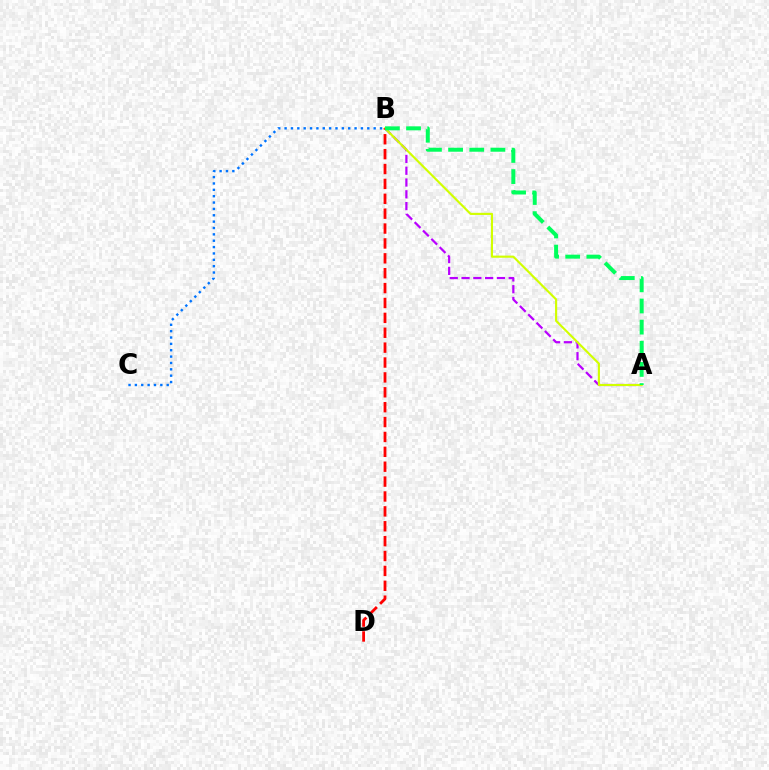{('A', 'B'): [{'color': '#b900ff', 'line_style': 'dashed', 'thickness': 1.6}, {'color': '#d1ff00', 'line_style': 'solid', 'thickness': 1.54}, {'color': '#00ff5c', 'line_style': 'dashed', 'thickness': 2.87}], ('B', 'D'): [{'color': '#ff0000', 'line_style': 'dashed', 'thickness': 2.02}], ('B', 'C'): [{'color': '#0074ff', 'line_style': 'dotted', 'thickness': 1.73}]}